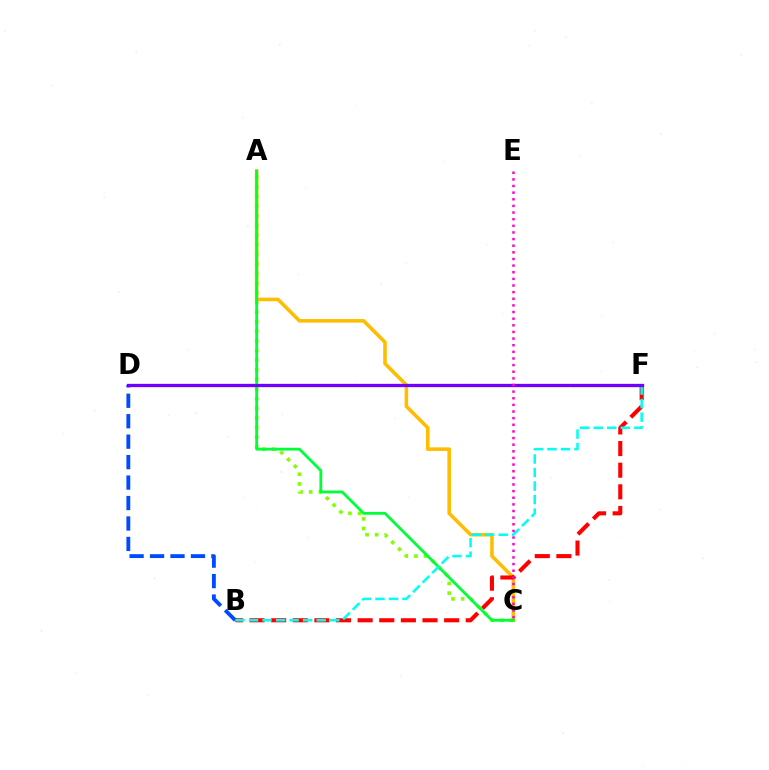{('A', 'C'): [{'color': '#ffbd00', 'line_style': 'solid', 'thickness': 2.58}, {'color': '#84ff00', 'line_style': 'dotted', 'thickness': 2.61}, {'color': '#00ff39', 'line_style': 'solid', 'thickness': 2.03}], ('B', 'D'): [{'color': '#004bff', 'line_style': 'dashed', 'thickness': 2.78}], ('B', 'F'): [{'color': '#ff0000', 'line_style': 'dashed', 'thickness': 2.94}, {'color': '#00fff6', 'line_style': 'dashed', 'thickness': 1.84}], ('D', 'F'): [{'color': '#7200ff', 'line_style': 'solid', 'thickness': 2.38}], ('C', 'E'): [{'color': '#ff00cf', 'line_style': 'dotted', 'thickness': 1.8}]}